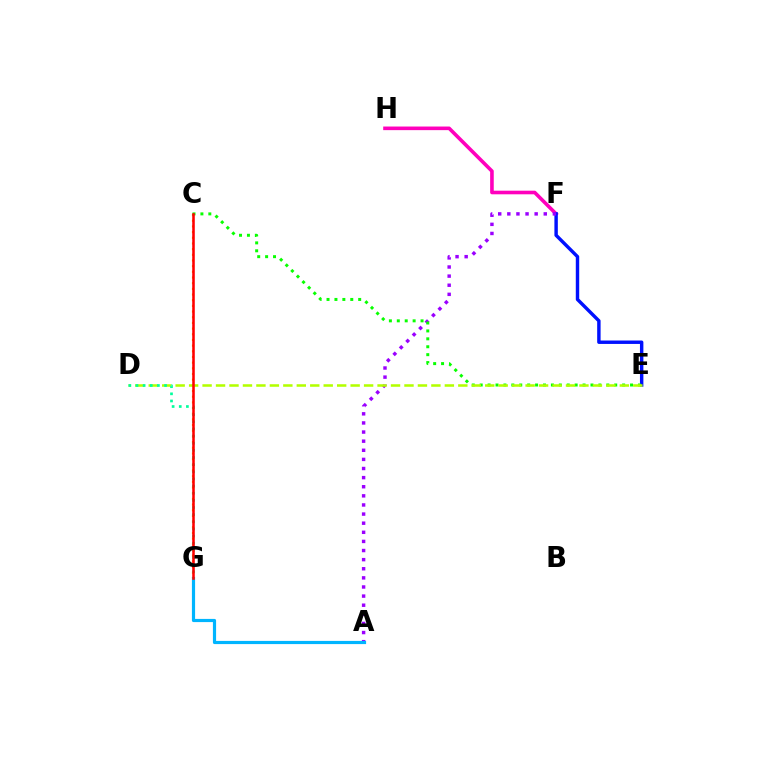{('F', 'H'): [{'color': '#ff00bd', 'line_style': 'solid', 'thickness': 2.6}], ('E', 'F'): [{'color': '#0010ff', 'line_style': 'solid', 'thickness': 2.47}], ('A', 'F'): [{'color': '#9b00ff', 'line_style': 'dotted', 'thickness': 2.48}], ('C', 'G'): [{'color': '#ffa500', 'line_style': 'dotted', 'thickness': 1.54}, {'color': '#ff0000', 'line_style': 'solid', 'thickness': 1.84}], ('C', 'E'): [{'color': '#08ff00', 'line_style': 'dotted', 'thickness': 2.15}], ('D', 'E'): [{'color': '#b3ff00', 'line_style': 'dashed', 'thickness': 1.83}], ('A', 'G'): [{'color': '#00b5ff', 'line_style': 'solid', 'thickness': 2.29}], ('D', 'G'): [{'color': '#00ff9d', 'line_style': 'dotted', 'thickness': 1.94}]}